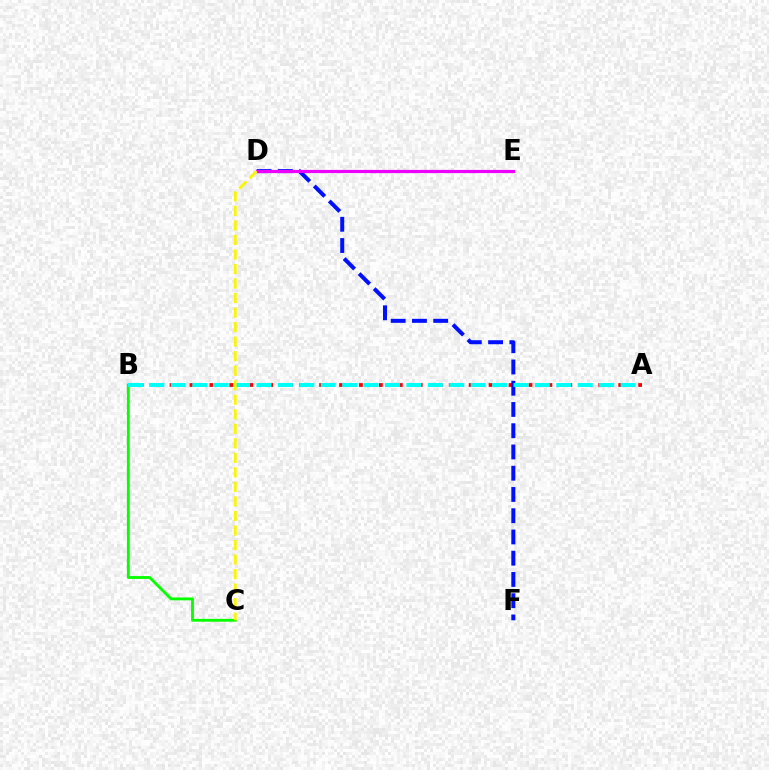{('A', 'B'): [{'color': '#ff0000', 'line_style': 'dotted', 'thickness': 2.71}, {'color': '#00fff6', 'line_style': 'dashed', 'thickness': 2.91}], ('B', 'C'): [{'color': '#08ff00', 'line_style': 'solid', 'thickness': 2.06}], ('D', 'F'): [{'color': '#0010ff', 'line_style': 'dashed', 'thickness': 2.89}], ('D', 'E'): [{'color': '#ee00ff', 'line_style': 'solid', 'thickness': 2.29}], ('C', 'D'): [{'color': '#fcf500', 'line_style': 'dashed', 'thickness': 1.97}]}